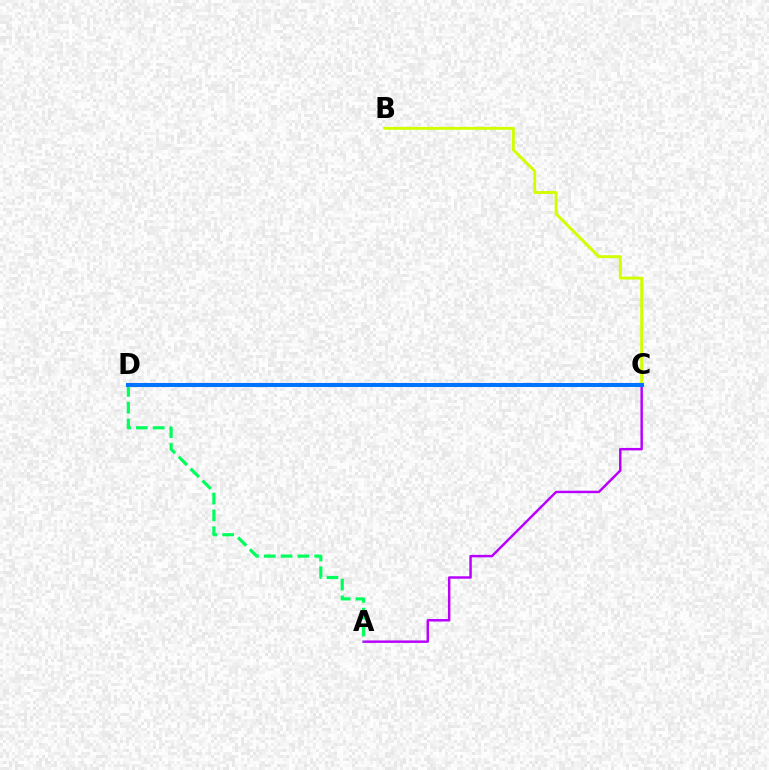{('A', 'C'): [{'color': '#b900ff', 'line_style': 'solid', 'thickness': 1.77}], ('A', 'D'): [{'color': '#00ff5c', 'line_style': 'dashed', 'thickness': 2.28}], ('C', 'D'): [{'color': '#ff0000', 'line_style': 'solid', 'thickness': 1.69}, {'color': '#0074ff', 'line_style': 'solid', 'thickness': 2.92}], ('B', 'C'): [{'color': '#d1ff00', 'line_style': 'solid', 'thickness': 2.12}]}